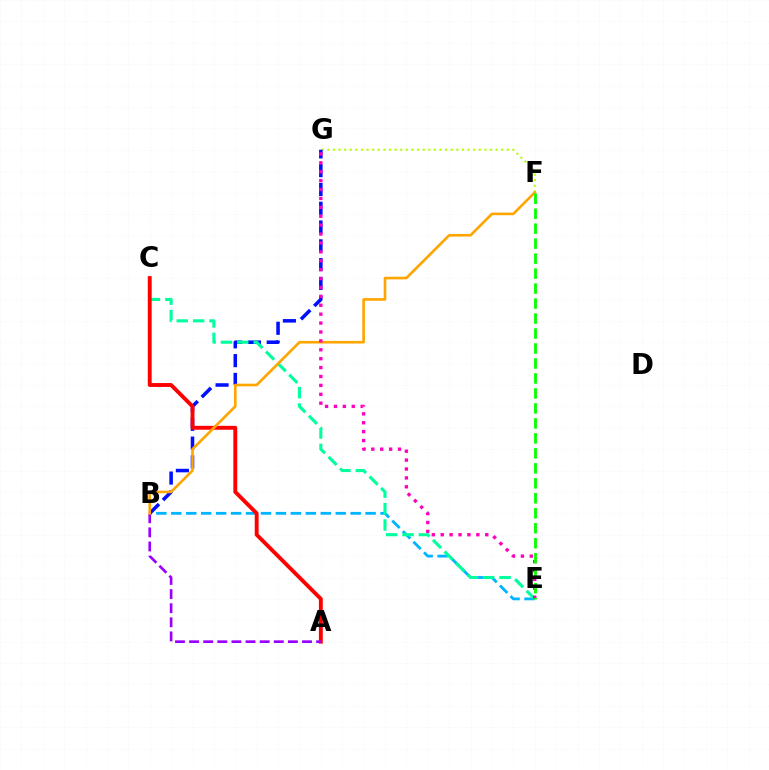{('B', 'E'): [{'color': '#00b5ff', 'line_style': 'dashed', 'thickness': 2.03}], ('F', 'G'): [{'color': '#b3ff00', 'line_style': 'dotted', 'thickness': 1.52}], ('B', 'G'): [{'color': '#0010ff', 'line_style': 'dashed', 'thickness': 2.55}], ('C', 'E'): [{'color': '#00ff9d', 'line_style': 'dashed', 'thickness': 2.23}], ('A', 'C'): [{'color': '#ff0000', 'line_style': 'solid', 'thickness': 2.8}], ('A', 'B'): [{'color': '#9b00ff', 'line_style': 'dashed', 'thickness': 1.92}], ('B', 'F'): [{'color': '#ffa500', 'line_style': 'solid', 'thickness': 1.9}], ('E', 'G'): [{'color': '#ff00bd', 'line_style': 'dotted', 'thickness': 2.42}], ('E', 'F'): [{'color': '#08ff00', 'line_style': 'dashed', 'thickness': 2.03}]}